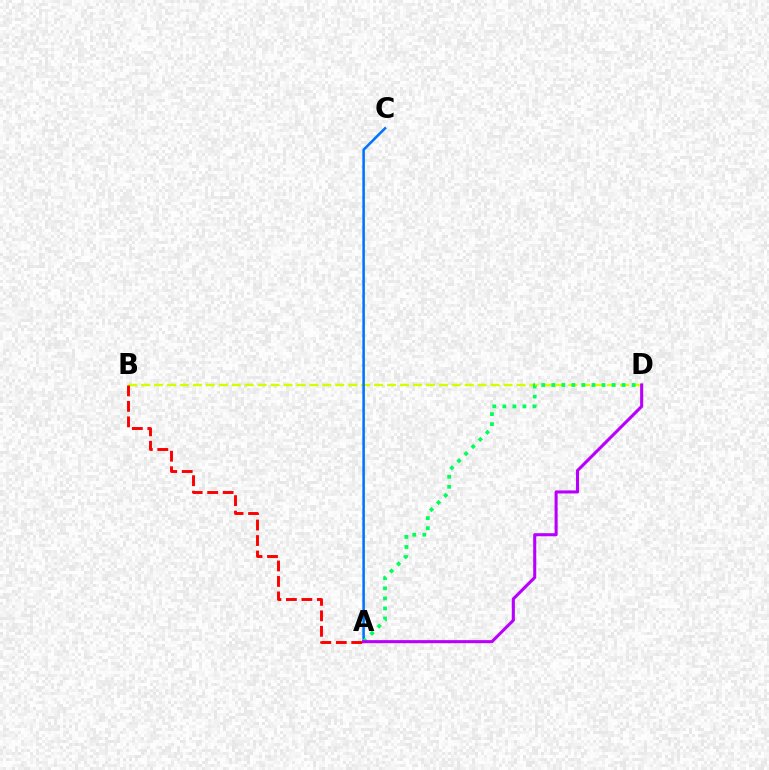{('B', 'D'): [{'color': '#d1ff00', 'line_style': 'dashed', 'thickness': 1.76}], ('A', 'C'): [{'color': '#0074ff', 'line_style': 'solid', 'thickness': 1.84}], ('A', 'D'): [{'color': '#00ff5c', 'line_style': 'dotted', 'thickness': 2.73}, {'color': '#b900ff', 'line_style': 'solid', 'thickness': 2.21}], ('A', 'B'): [{'color': '#ff0000', 'line_style': 'dashed', 'thickness': 2.1}]}